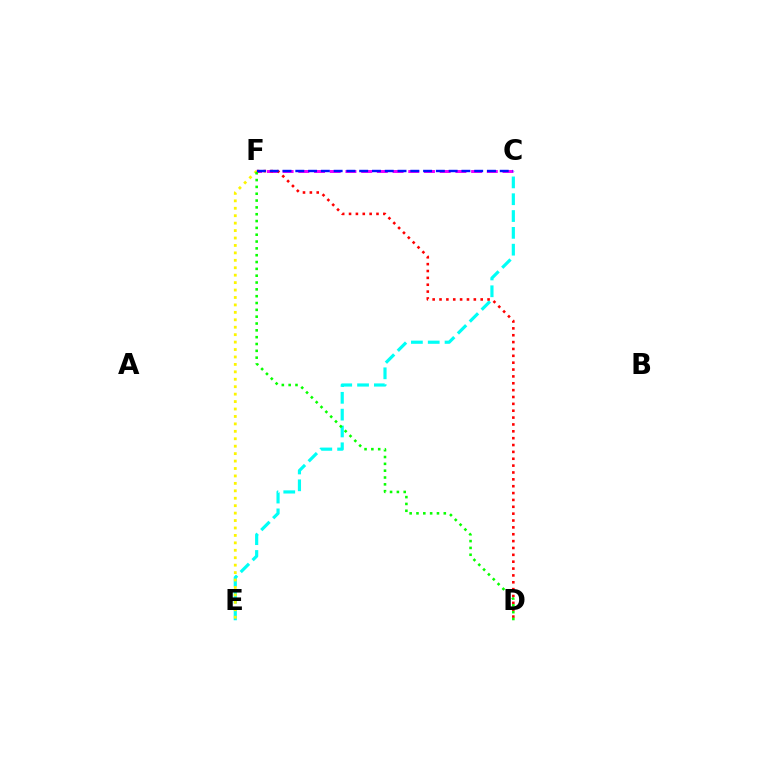{('C', 'E'): [{'color': '#00fff6', 'line_style': 'dashed', 'thickness': 2.29}], ('E', 'F'): [{'color': '#fcf500', 'line_style': 'dotted', 'thickness': 2.02}], ('C', 'F'): [{'color': '#ee00ff', 'line_style': 'dashed', 'thickness': 2.13}, {'color': '#0010ff', 'line_style': 'dashed', 'thickness': 1.74}], ('D', 'F'): [{'color': '#ff0000', 'line_style': 'dotted', 'thickness': 1.86}, {'color': '#08ff00', 'line_style': 'dotted', 'thickness': 1.86}]}